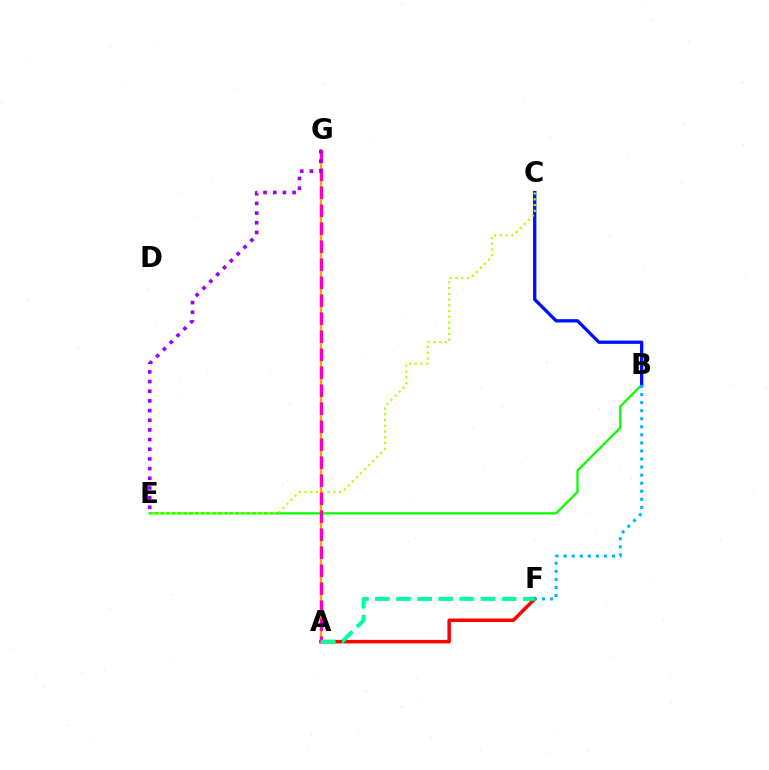{('B', 'E'): [{'color': '#08ff00', 'line_style': 'solid', 'thickness': 1.64}], ('B', 'C'): [{'color': '#0010ff', 'line_style': 'solid', 'thickness': 2.39}], ('A', 'F'): [{'color': '#ff0000', 'line_style': 'solid', 'thickness': 2.53}, {'color': '#00ff9d', 'line_style': 'dashed', 'thickness': 2.87}], ('A', 'G'): [{'color': '#ffa500', 'line_style': 'solid', 'thickness': 1.65}, {'color': '#ff00bd', 'line_style': 'dashed', 'thickness': 2.44}], ('C', 'E'): [{'color': '#b3ff00', 'line_style': 'dotted', 'thickness': 1.56}], ('B', 'F'): [{'color': '#00b5ff', 'line_style': 'dotted', 'thickness': 2.19}], ('E', 'G'): [{'color': '#9b00ff', 'line_style': 'dotted', 'thickness': 2.63}]}